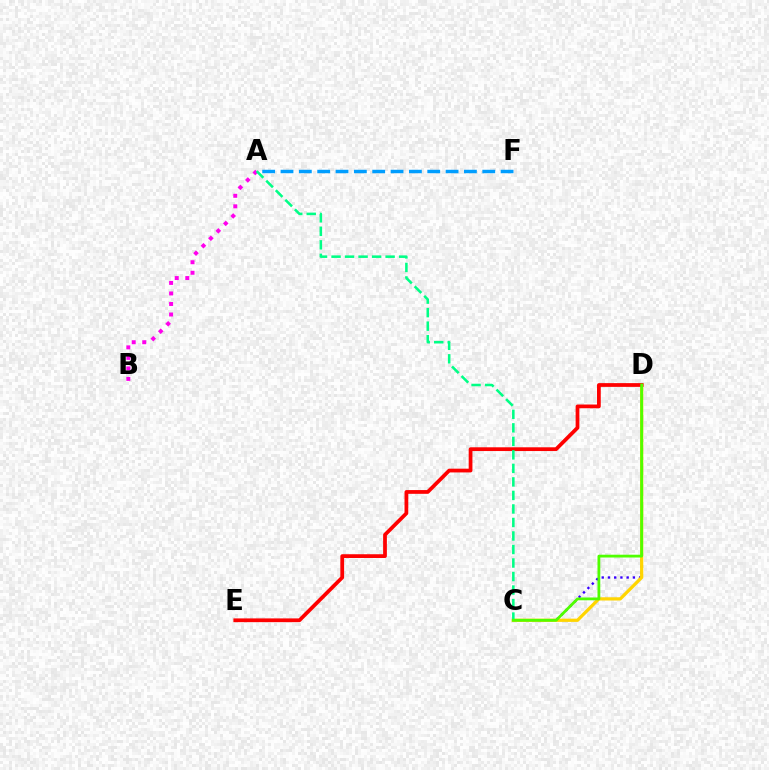{('C', 'D'): [{'color': '#3700ff', 'line_style': 'dotted', 'thickness': 1.69}, {'color': '#ffd500', 'line_style': 'solid', 'thickness': 2.32}, {'color': '#4fff00', 'line_style': 'solid', 'thickness': 2.01}], ('A', 'B'): [{'color': '#ff00ed', 'line_style': 'dotted', 'thickness': 2.86}], ('D', 'E'): [{'color': '#ff0000', 'line_style': 'solid', 'thickness': 2.7}], ('A', 'F'): [{'color': '#009eff', 'line_style': 'dashed', 'thickness': 2.49}], ('A', 'C'): [{'color': '#00ff86', 'line_style': 'dashed', 'thickness': 1.84}]}